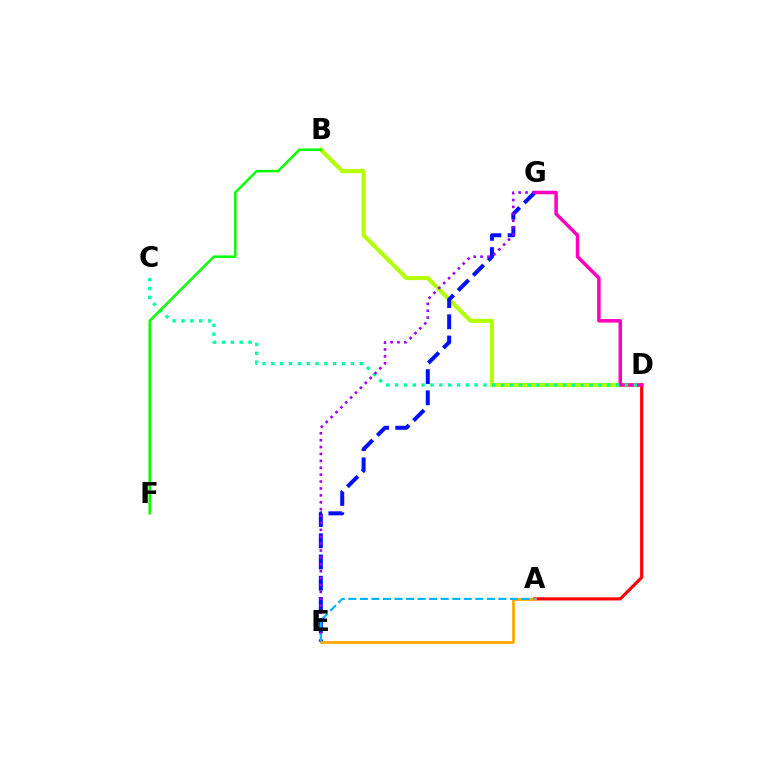{('B', 'D'): [{'color': '#b3ff00', 'line_style': 'solid', 'thickness': 2.95}], ('A', 'D'): [{'color': '#ff0000', 'line_style': 'solid', 'thickness': 2.26}], ('E', 'G'): [{'color': '#0010ff', 'line_style': 'dashed', 'thickness': 2.88}, {'color': '#9b00ff', 'line_style': 'dotted', 'thickness': 1.87}], ('D', 'G'): [{'color': '#ff00bd', 'line_style': 'solid', 'thickness': 2.53}], ('C', 'D'): [{'color': '#00ff9d', 'line_style': 'dotted', 'thickness': 2.4}], ('A', 'E'): [{'color': '#ffa500', 'line_style': 'solid', 'thickness': 1.95}, {'color': '#00b5ff', 'line_style': 'dashed', 'thickness': 1.57}], ('B', 'F'): [{'color': '#08ff00', 'line_style': 'solid', 'thickness': 1.8}]}